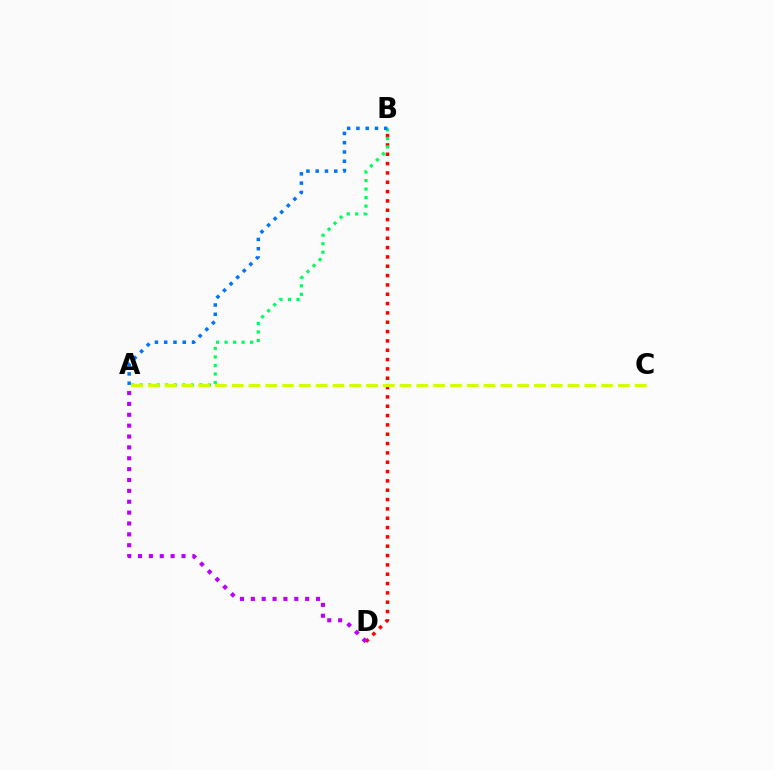{('B', 'D'): [{'color': '#ff0000', 'line_style': 'dotted', 'thickness': 2.54}], ('A', 'D'): [{'color': '#b900ff', 'line_style': 'dotted', 'thickness': 2.95}], ('A', 'B'): [{'color': '#00ff5c', 'line_style': 'dotted', 'thickness': 2.31}, {'color': '#0074ff', 'line_style': 'dotted', 'thickness': 2.52}], ('A', 'C'): [{'color': '#d1ff00', 'line_style': 'dashed', 'thickness': 2.28}]}